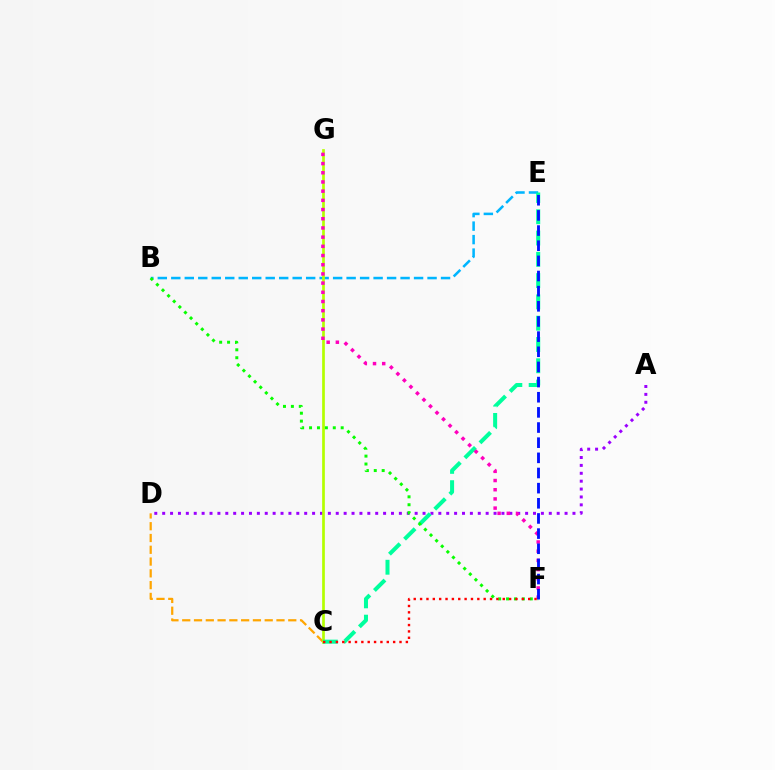{('C', 'D'): [{'color': '#ffa500', 'line_style': 'dashed', 'thickness': 1.6}], ('B', 'E'): [{'color': '#00b5ff', 'line_style': 'dashed', 'thickness': 1.83}], ('A', 'D'): [{'color': '#9b00ff', 'line_style': 'dotted', 'thickness': 2.14}], ('C', 'G'): [{'color': '#b3ff00', 'line_style': 'solid', 'thickness': 1.94}], ('C', 'E'): [{'color': '#00ff9d', 'line_style': 'dashed', 'thickness': 2.89}], ('F', 'G'): [{'color': '#ff00bd', 'line_style': 'dotted', 'thickness': 2.5}], ('B', 'F'): [{'color': '#08ff00', 'line_style': 'dotted', 'thickness': 2.15}], ('E', 'F'): [{'color': '#0010ff', 'line_style': 'dashed', 'thickness': 2.06}], ('C', 'F'): [{'color': '#ff0000', 'line_style': 'dotted', 'thickness': 1.73}]}